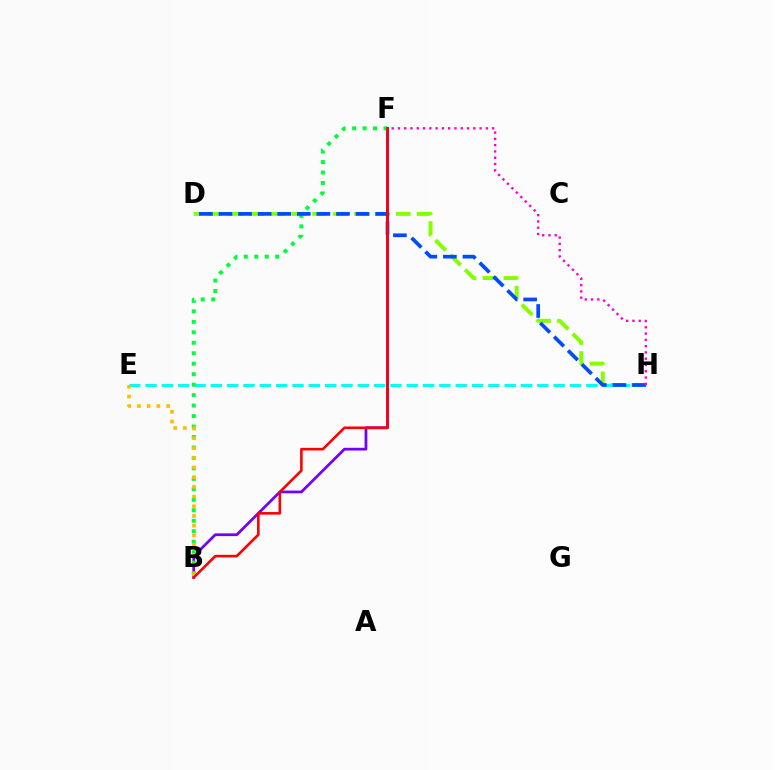{('D', 'H'): [{'color': '#84ff00', 'line_style': 'dashed', 'thickness': 2.85}, {'color': '#004bff', 'line_style': 'dashed', 'thickness': 2.66}], ('B', 'F'): [{'color': '#7200ff', 'line_style': 'solid', 'thickness': 1.97}, {'color': '#00ff39', 'line_style': 'dotted', 'thickness': 2.84}, {'color': '#ff0000', 'line_style': 'solid', 'thickness': 1.87}], ('E', 'H'): [{'color': '#00fff6', 'line_style': 'dashed', 'thickness': 2.22}], ('B', 'E'): [{'color': '#ffbd00', 'line_style': 'dotted', 'thickness': 2.64}], ('F', 'H'): [{'color': '#ff00cf', 'line_style': 'dotted', 'thickness': 1.71}]}